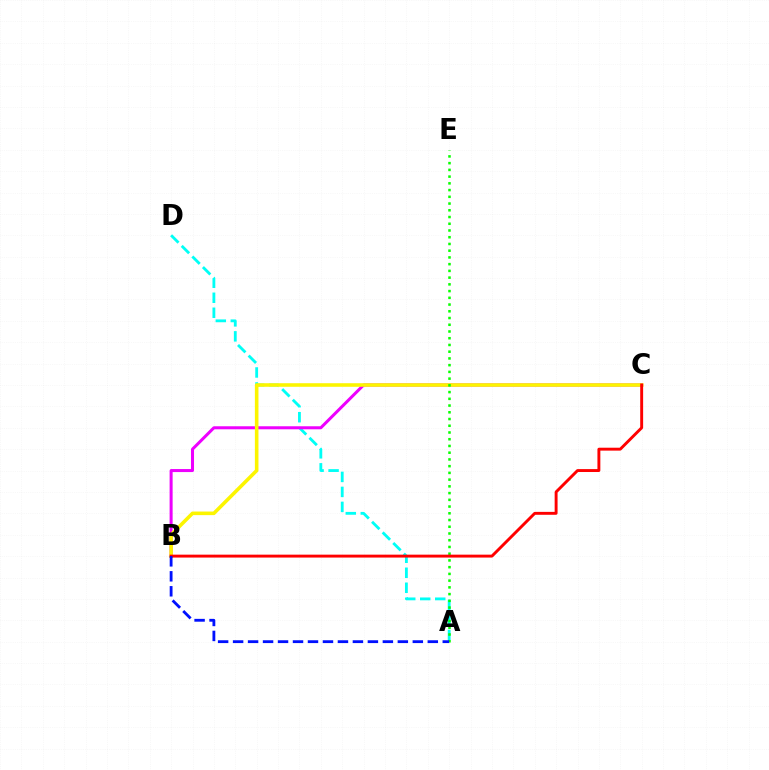{('A', 'D'): [{'color': '#00fff6', 'line_style': 'dashed', 'thickness': 2.04}], ('B', 'C'): [{'color': '#ee00ff', 'line_style': 'solid', 'thickness': 2.18}, {'color': '#fcf500', 'line_style': 'solid', 'thickness': 2.58}, {'color': '#ff0000', 'line_style': 'solid', 'thickness': 2.1}], ('A', 'E'): [{'color': '#08ff00', 'line_style': 'dotted', 'thickness': 1.83}], ('A', 'B'): [{'color': '#0010ff', 'line_style': 'dashed', 'thickness': 2.03}]}